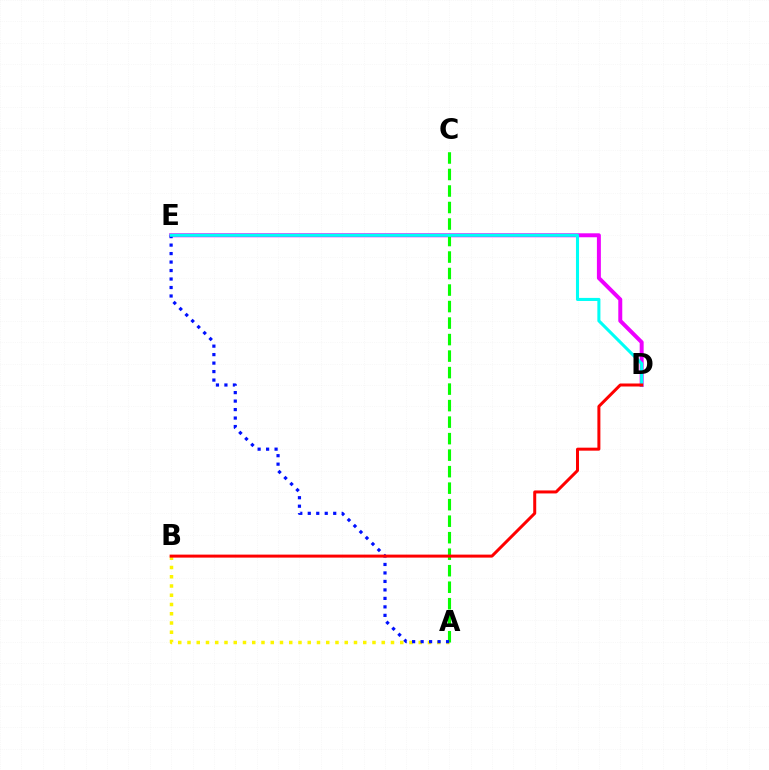{('A', 'B'): [{'color': '#fcf500', 'line_style': 'dotted', 'thickness': 2.51}], ('D', 'E'): [{'color': '#ee00ff', 'line_style': 'solid', 'thickness': 2.85}, {'color': '#00fff6', 'line_style': 'solid', 'thickness': 2.21}], ('A', 'C'): [{'color': '#08ff00', 'line_style': 'dashed', 'thickness': 2.24}], ('A', 'E'): [{'color': '#0010ff', 'line_style': 'dotted', 'thickness': 2.3}], ('B', 'D'): [{'color': '#ff0000', 'line_style': 'solid', 'thickness': 2.16}]}